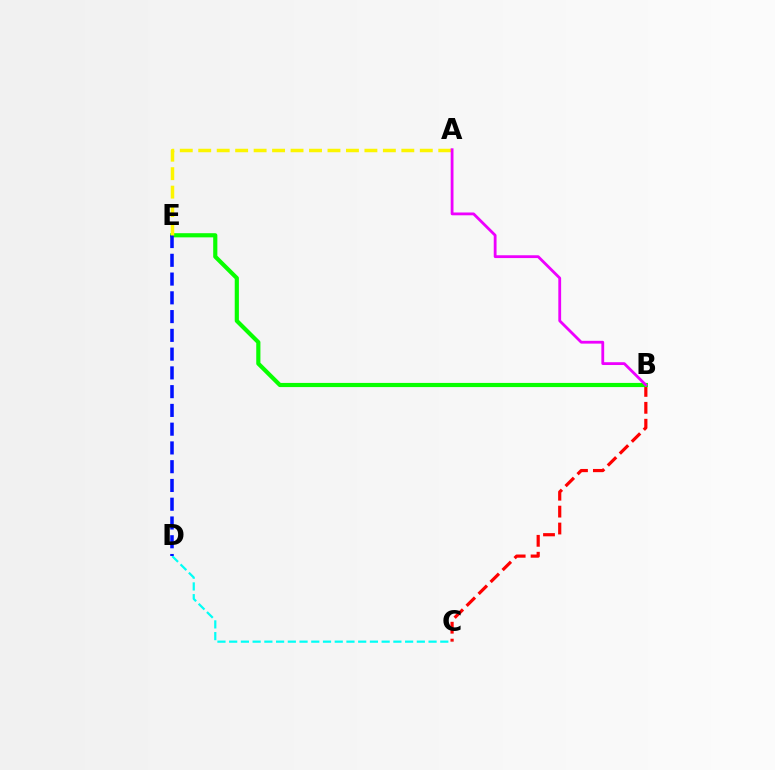{('B', 'C'): [{'color': '#ff0000', 'line_style': 'dashed', 'thickness': 2.3}], ('B', 'E'): [{'color': '#08ff00', 'line_style': 'solid', 'thickness': 2.99}], ('C', 'D'): [{'color': '#00fff6', 'line_style': 'dashed', 'thickness': 1.59}], ('D', 'E'): [{'color': '#0010ff', 'line_style': 'dashed', 'thickness': 2.55}], ('A', 'E'): [{'color': '#fcf500', 'line_style': 'dashed', 'thickness': 2.51}], ('A', 'B'): [{'color': '#ee00ff', 'line_style': 'solid', 'thickness': 2.02}]}